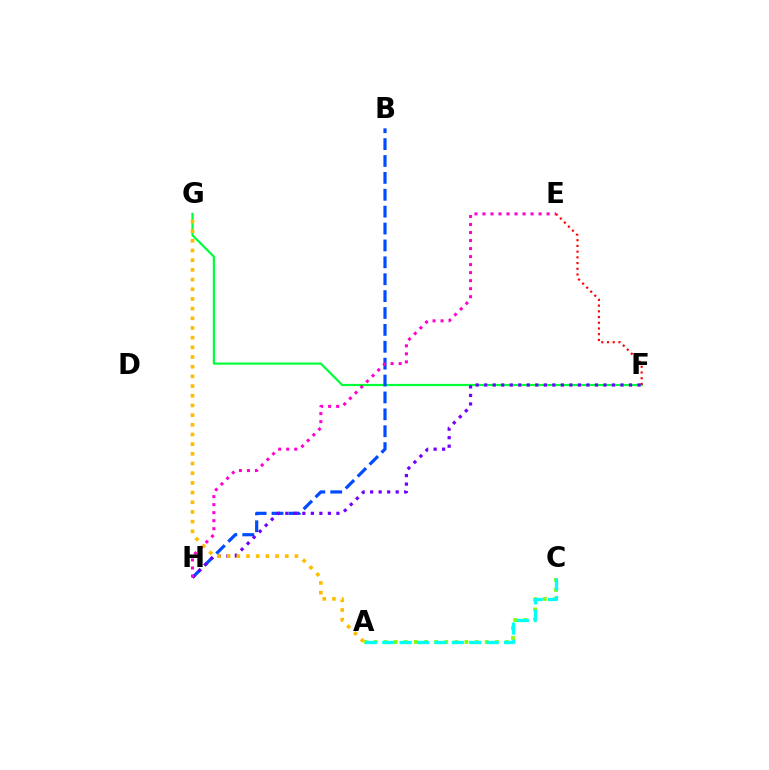{('F', 'G'): [{'color': '#00ff39', 'line_style': 'solid', 'thickness': 1.59}], ('E', 'F'): [{'color': '#ff0000', 'line_style': 'dotted', 'thickness': 1.55}], ('B', 'H'): [{'color': '#004bff', 'line_style': 'dashed', 'thickness': 2.29}], ('F', 'H'): [{'color': '#7200ff', 'line_style': 'dotted', 'thickness': 2.31}], ('A', 'C'): [{'color': '#84ff00', 'line_style': 'dotted', 'thickness': 2.75}, {'color': '#00fff6', 'line_style': 'dashed', 'thickness': 2.36}], ('E', 'H'): [{'color': '#ff00cf', 'line_style': 'dotted', 'thickness': 2.18}], ('A', 'G'): [{'color': '#ffbd00', 'line_style': 'dotted', 'thickness': 2.63}]}